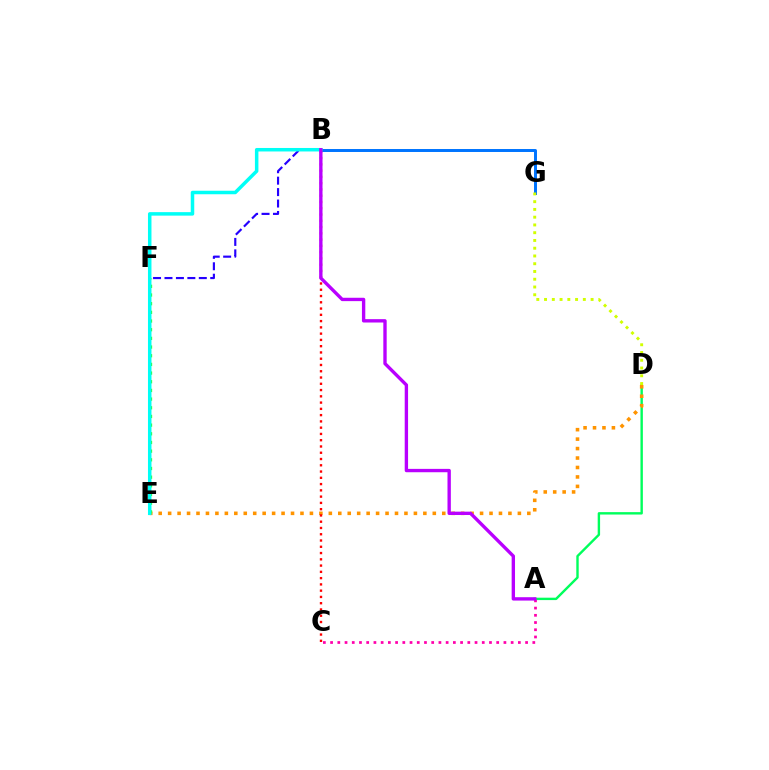{('A', 'D'): [{'color': '#00ff5c', 'line_style': 'solid', 'thickness': 1.73}], ('B', 'G'): [{'color': '#0074ff', 'line_style': 'solid', 'thickness': 2.14}], ('D', 'G'): [{'color': '#d1ff00', 'line_style': 'dotted', 'thickness': 2.11}], ('D', 'E'): [{'color': '#ff9400', 'line_style': 'dotted', 'thickness': 2.57}], ('E', 'F'): [{'color': '#3dff00', 'line_style': 'dotted', 'thickness': 2.36}], ('B', 'C'): [{'color': '#ff0000', 'line_style': 'dotted', 'thickness': 1.7}], ('B', 'F'): [{'color': '#2500ff', 'line_style': 'dashed', 'thickness': 1.55}], ('B', 'E'): [{'color': '#00fff6', 'line_style': 'solid', 'thickness': 2.52}], ('A', 'C'): [{'color': '#ff00ac', 'line_style': 'dotted', 'thickness': 1.96}], ('A', 'B'): [{'color': '#b900ff', 'line_style': 'solid', 'thickness': 2.42}]}